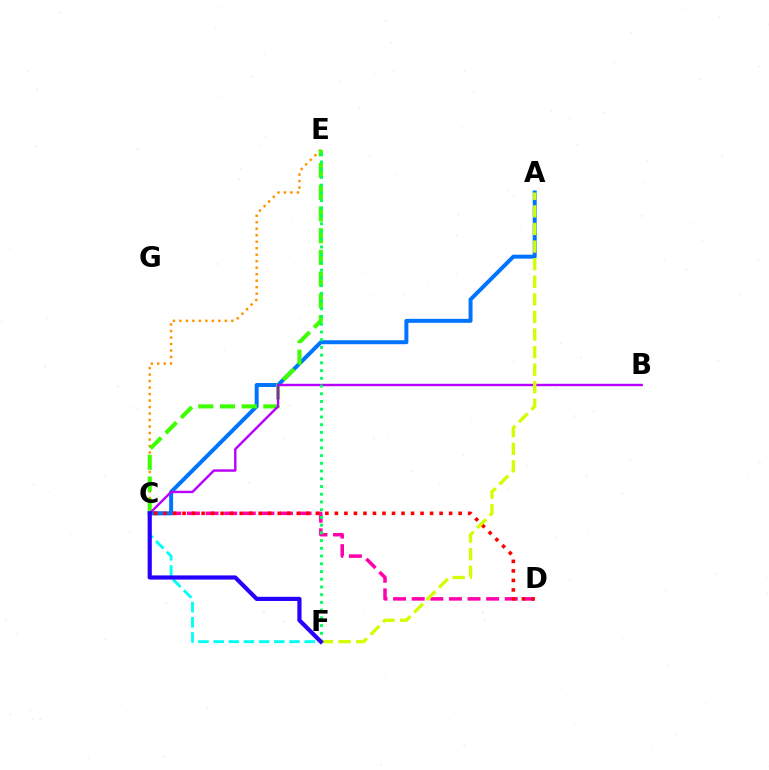{('C', 'D'): [{'color': '#ff00ac', 'line_style': 'dashed', 'thickness': 2.53}, {'color': '#ff0000', 'line_style': 'dotted', 'thickness': 2.59}], ('C', 'F'): [{'color': '#00fff6', 'line_style': 'dashed', 'thickness': 2.06}, {'color': '#2500ff', 'line_style': 'solid', 'thickness': 3.0}], ('A', 'C'): [{'color': '#0074ff', 'line_style': 'solid', 'thickness': 2.86}], ('C', 'E'): [{'color': '#ff9400', 'line_style': 'dotted', 'thickness': 1.76}, {'color': '#3dff00', 'line_style': 'dashed', 'thickness': 2.95}], ('B', 'C'): [{'color': '#b900ff', 'line_style': 'solid', 'thickness': 1.73}], ('E', 'F'): [{'color': '#00ff5c', 'line_style': 'dotted', 'thickness': 2.1}], ('A', 'F'): [{'color': '#d1ff00', 'line_style': 'dashed', 'thickness': 2.39}]}